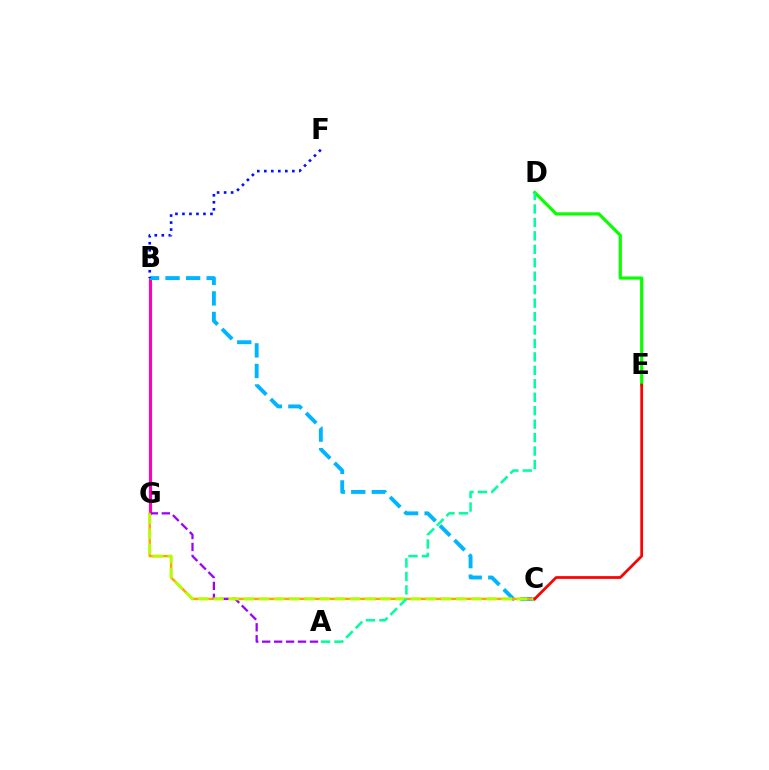{('B', 'G'): [{'color': '#ff00bd', 'line_style': 'solid', 'thickness': 2.26}], ('D', 'E'): [{'color': '#08ff00', 'line_style': 'solid', 'thickness': 2.29}], ('B', 'C'): [{'color': '#00b5ff', 'line_style': 'dashed', 'thickness': 2.79}], ('C', 'G'): [{'color': '#ffa500', 'line_style': 'solid', 'thickness': 1.76}, {'color': '#b3ff00', 'line_style': 'dashed', 'thickness': 2.06}], ('A', 'G'): [{'color': '#9b00ff', 'line_style': 'dashed', 'thickness': 1.62}], ('B', 'F'): [{'color': '#0010ff', 'line_style': 'dotted', 'thickness': 1.9}], ('A', 'D'): [{'color': '#00ff9d', 'line_style': 'dashed', 'thickness': 1.83}], ('C', 'E'): [{'color': '#ff0000', 'line_style': 'solid', 'thickness': 1.97}]}